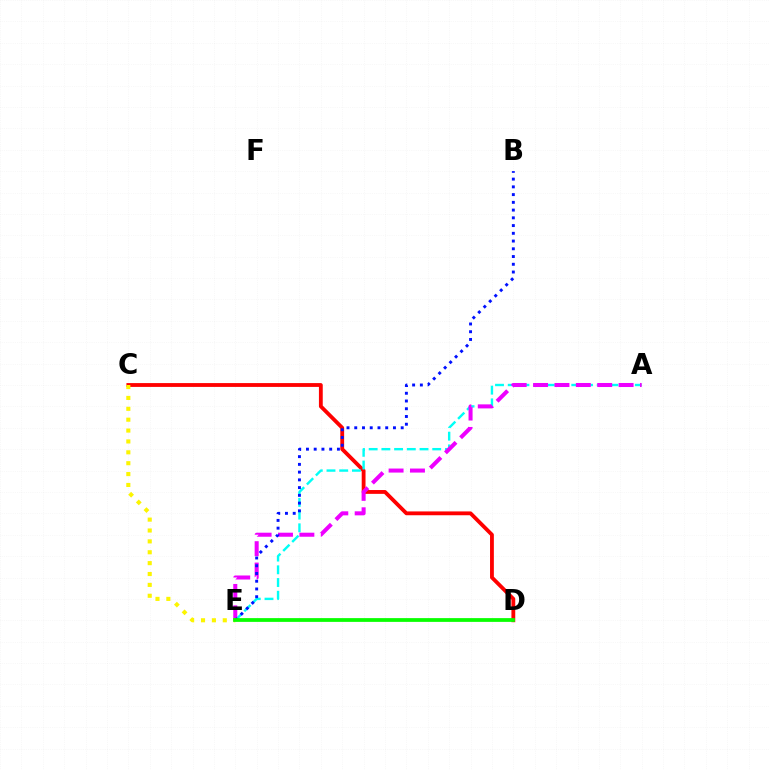{('C', 'D'): [{'color': '#ff0000', 'line_style': 'solid', 'thickness': 2.75}], ('A', 'E'): [{'color': '#00fff6', 'line_style': 'dashed', 'thickness': 1.73}, {'color': '#ee00ff', 'line_style': 'dashed', 'thickness': 2.91}], ('B', 'E'): [{'color': '#0010ff', 'line_style': 'dotted', 'thickness': 2.1}], ('C', 'E'): [{'color': '#fcf500', 'line_style': 'dotted', 'thickness': 2.96}], ('D', 'E'): [{'color': '#08ff00', 'line_style': 'solid', 'thickness': 2.71}]}